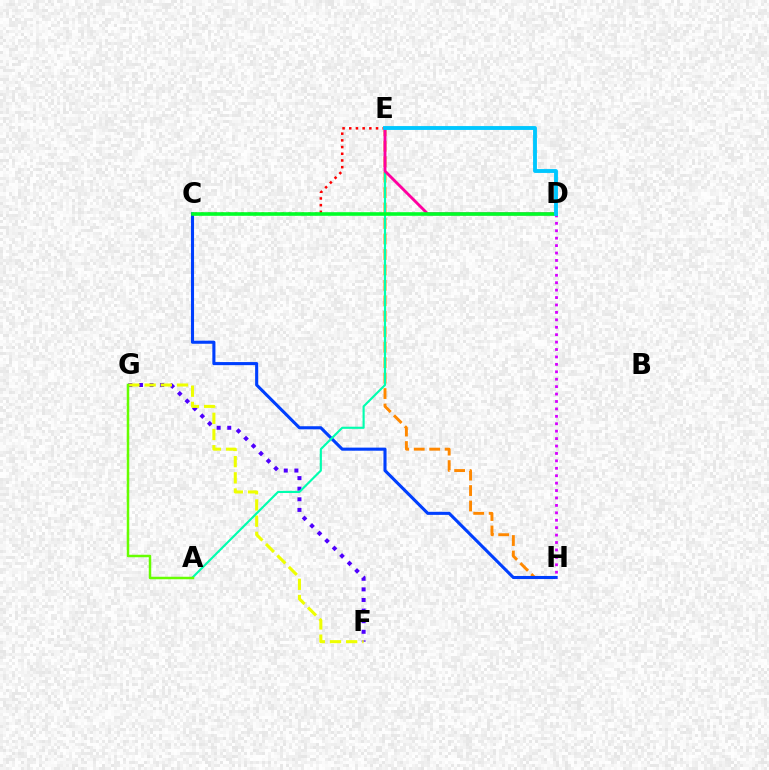{('C', 'E'): [{'color': '#ff0000', 'line_style': 'dotted', 'thickness': 1.82}], ('F', 'G'): [{'color': '#4f00ff', 'line_style': 'dotted', 'thickness': 2.88}, {'color': '#eeff00', 'line_style': 'dashed', 'thickness': 2.2}], ('E', 'H'): [{'color': '#ff8800', 'line_style': 'dashed', 'thickness': 2.1}], ('C', 'H'): [{'color': '#003fff', 'line_style': 'solid', 'thickness': 2.22}], ('D', 'H'): [{'color': '#d600ff', 'line_style': 'dotted', 'thickness': 2.02}], ('A', 'E'): [{'color': '#00ffaf', 'line_style': 'solid', 'thickness': 1.53}], ('D', 'E'): [{'color': '#ff00a0', 'line_style': 'solid', 'thickness': 2.06}, {'color': '#00c7ff', 'line_style': 'solid', 'thickness': 2.78}], ('C', 'D'): [{'color': '#00ff27', 'line_style': 'solid', 'thickness': 2.59}], ('A', 'G'): [{'color': '#66ff00', 'line_style': 'solid', 'thickness': 1.79}]}